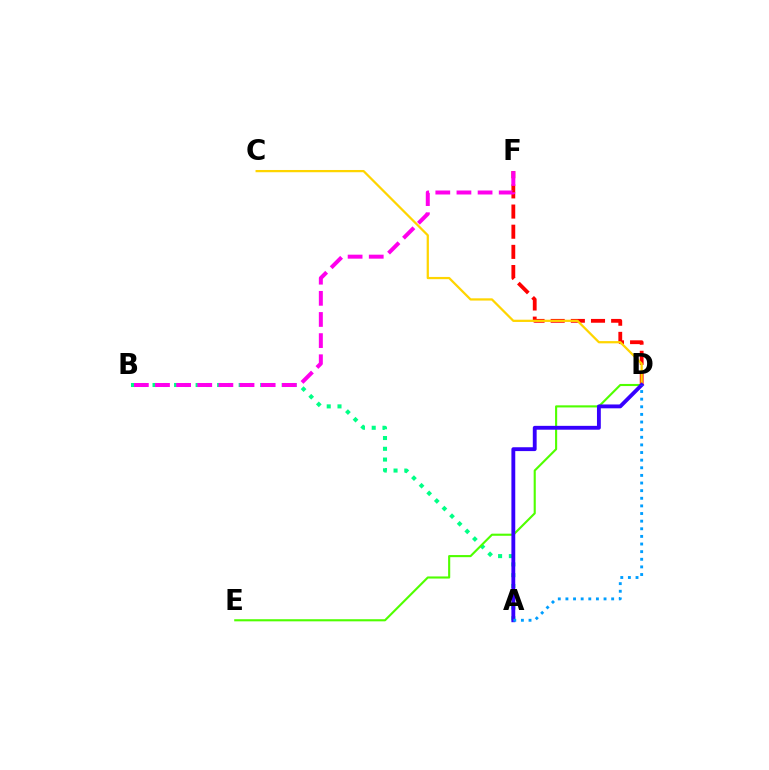{('A', 'B'): [{'color': '#00ff86', 'line_style': 'dotted', 'thickness': 2.93}], ('D', 'E'): [{'color': '#4fff00', 'line_style': 'solid', 'thickness': 1.52}], ('D', 'F'): [{'color': '#ff0000', 'line_style': 'dashed', 'thickness': 2.74}], ('C', 'D'): [{'color': '#ffd500', 'line_style': 'solid', 'thickness': 1.62}], ('A', 'D'): [{'color': '#3700ff', 'line_style': 'solid', 'thickness': 2.77}, {'color': '#009eff', 'line_style': 'dotted', 'thickness': 2.07}], ('B', 'F'): [{'color': '#ff00ed', 'line_style': 'dashed', 'thickness': 2.87}]}